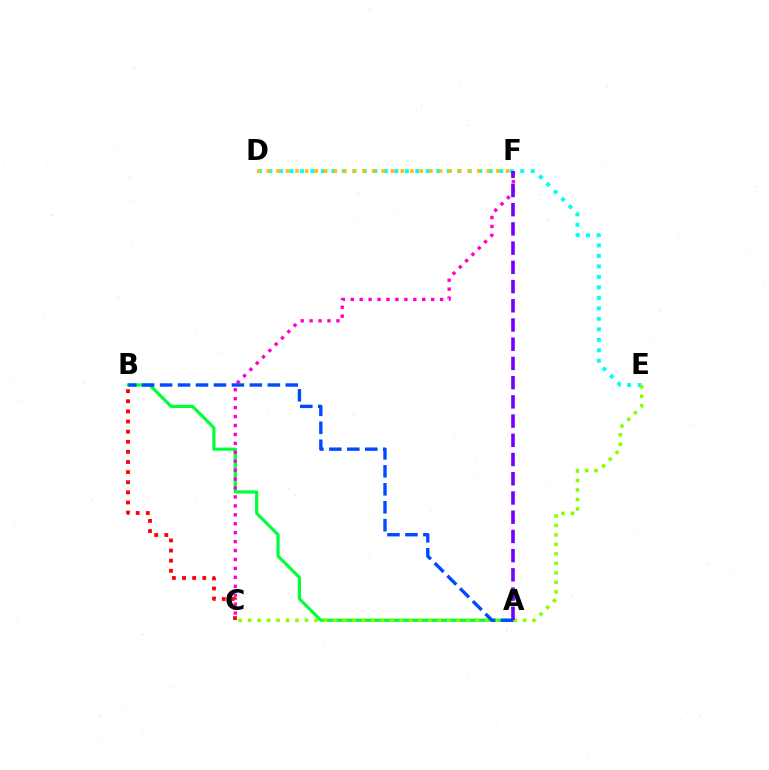{('A', 'B'): [{'color': '#00ff39', 'line_style': 'solid', 'thickness': 2.28}, {'color': '#004bff', 'line_style': 'dashed', 'thickness': 2.44}], ('D', 'E'): [{'color': '#00fff6', 'line_style': 'dotted', 'thickness': 2.85}], ('C', 'E'): [{'color': '#84ff00', 'line_style': 'dotted', 'thickness': 2.58}], ('C', 'F'): [{'color': '#ff00cf', 'line_style': 'dotted', 'thickness': 2.43}], ('A', 'F'): [{'color': '#7200ff', 'line_style': 'dashed', 'thickness': 2.61}], ('B', 'C'): [{'color': '#ff0000', 'line_style': 'dotted', 'thickness': 2.75}], ('D', 'F'): [{'color': '#ffbd00', 'line_style': 'dotted', 'thickness': 2.6}]}